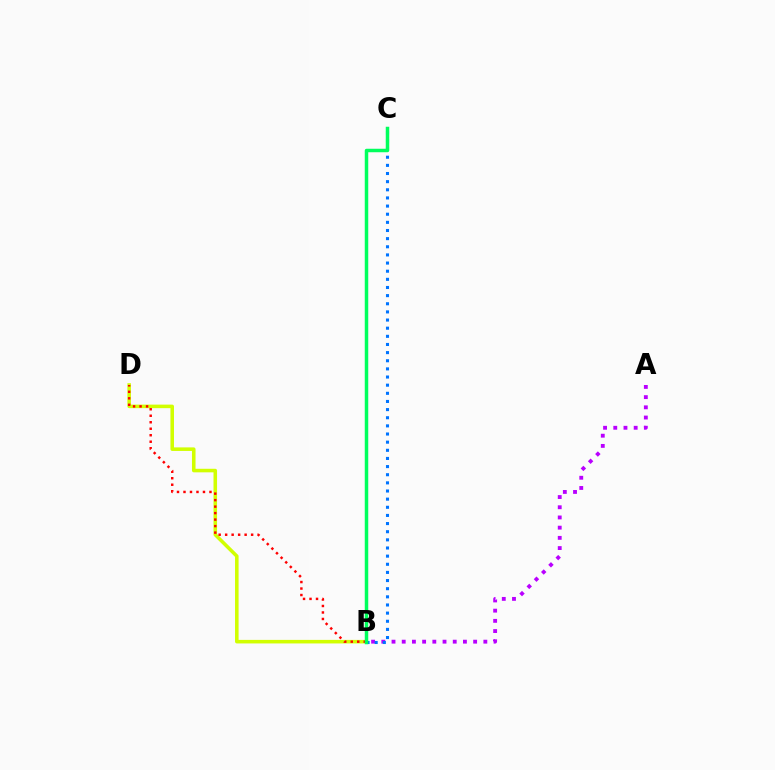{('B', 'D'): [{'color': '#d1ff00', 'line_style': 'solid', 'thickness': 2.56}, {'color': '#ff0000', 'line_style': 'dotted', 'thickness': 1.76}], ('A', 'B'): [{'color': '#b900ff', 'line_style': 'dotted', 'thickness': 2.77}], ('B', 'C'): [{'color': '#0074ff', 'line_style': 'dotted', 'thickness': 2.21}, {'color': '#00ff5c', 'line_style': 'solid', 'thickness': 2.51}]}